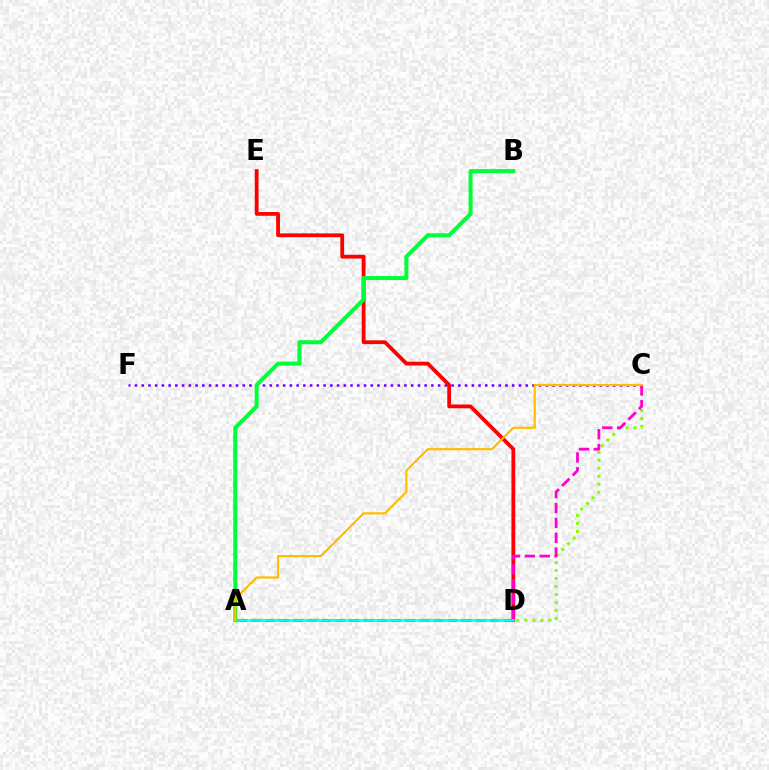{('A', 'C'): [{'color': '#84ff00', 'line_style': 'dotted', 'thickness': 2.17}, {'color': '#ffbd00', 'line_style': 'solid', 'thickness': 1.57}], ('C', 'F'): [{'color': '#7200ff', 'line_style': 'dotted', 'thickness': 1.83}], ('D', 'E'): [{'color': '#ff0000', 'line_style': 'solid', 'thickness': 2.74}], ('A', 'D'): [{'color': '#004bff', 'line_style': 'dashed', 'thickness': 1.91}, {'color': '#00fff6', 'line_style': 'solid', 'thickness': 1.82}], ('C', 'D'): [{'color': '#ff00cf', 'line_style': 'dashed', 'thickness': 2.02}], ('A', 'B'): [{'color': '#00ff39', 'line_style': 'solid', 'thickness': 2.87}]}